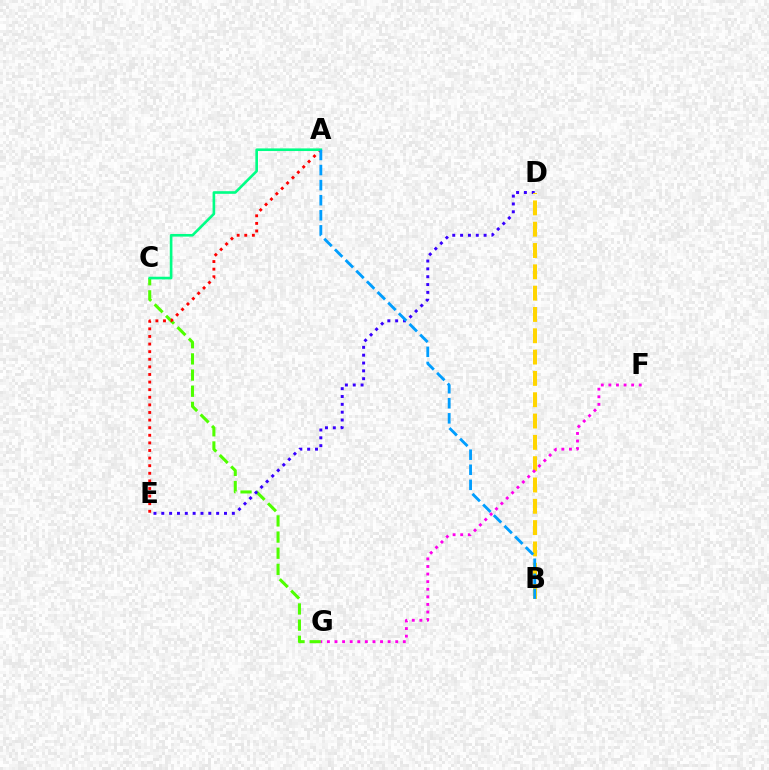{('C', 'G'): [{'color': '#4fff00', 'line_style': 'dashed', 'thickness': 2.19}], ('A', 'E'): [{'color': '#ff0000', 'line_style': 'dotted', 'thickness': 2.07}], ('A', 'C'): [{'color': '#00ff86', 'line_style': 'solid', 'thickness': 1.9}], ('D', 'E'): [{'color': '#3700ff', 'line_style': 'dotted', 'thickness': 2.13}], ('B', 'D'): [{'color': '#ffd500', 'line_style': 'dashed', 'thickness': 2.9}], ('F', 'G'): [{'color': '#ff00ed', 'line_style': 'dotted', 'thickness': 2.06}], ('A', 'B'): [{'color': '#009eff', 'line_style': 'dashed', 'thickness': 2.05}]}